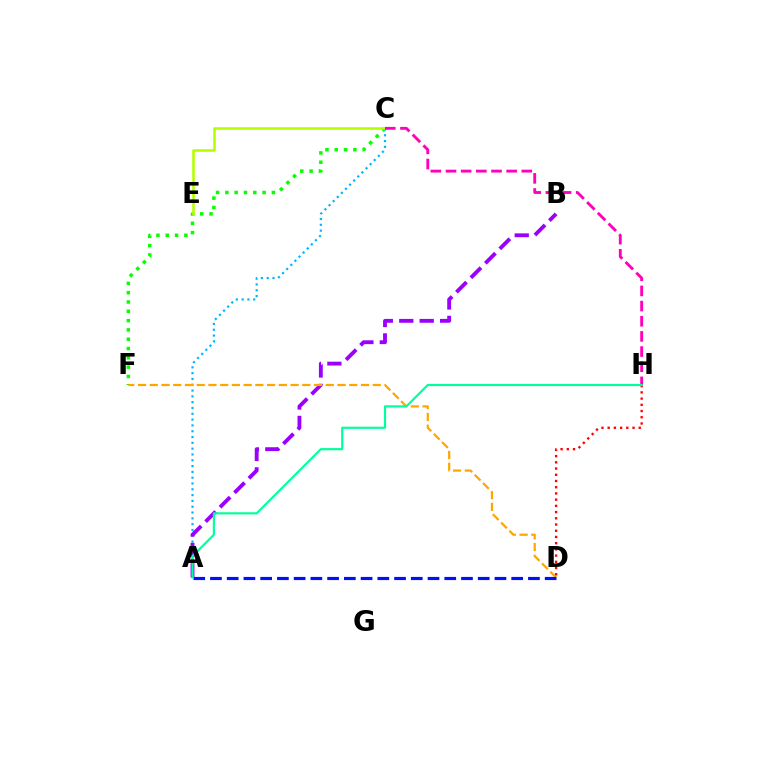{('C', 'F'): [{'color': '#08ff00', 'line_style': 'dotted', 'thickness': 2.53}], ('A', 'C'): [{'color': '#00b5ff', 'line_style': 'dotted', 'thickness': 1.58}], ('A', 'B'): [{'color': '#9b00ff', 'line_style': 'dashed', 'thickness': 2.78}], ('D', 'F'): [{'color': '#ffa500', 'line_style': 'dashed', 'thickness': 1.59}], ('A', 'D'): [{'color': '#0010ff', 'line_style': 'dashed', 'thickness': 2.27}], ('D', 'H'): [{'color': '#ff0000', 'line_style': 'dotted', 'thickness': 1.69}], ('C', 'E'): [{'color': '#b3ff00', 'line_style': 'solid', 'thickness': 1.85}], ('C', 'H'): [{'color': '#ff00bd', 'line_style': 'dashed', 'thickness': 2.06}], ('A', 'H'): [{'color': '#00ff9d', 'line_style': 'solid', 'thickness': 1.56}]}